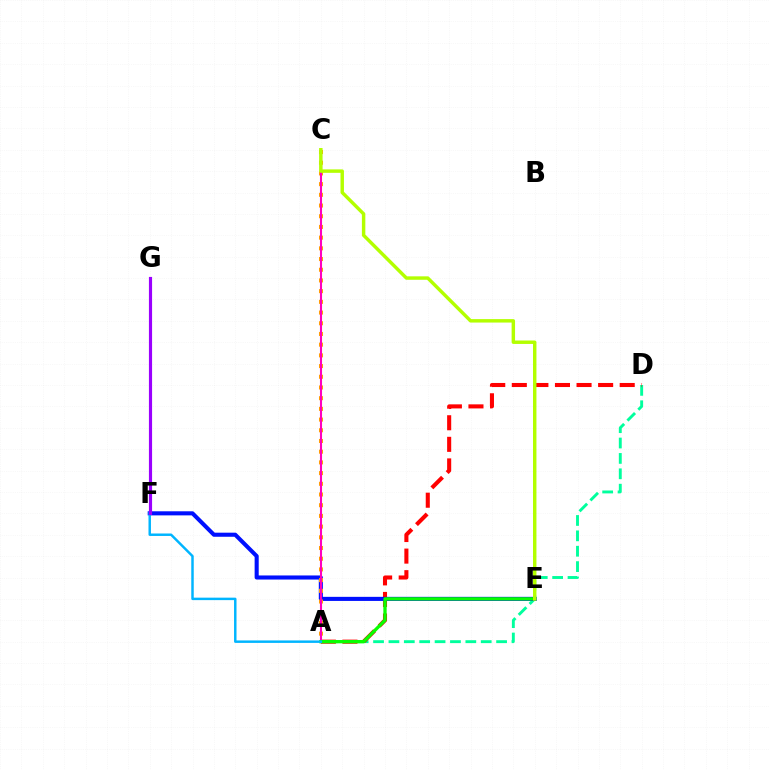{('A', 'D'): [{'color': '#00ff9d', 'line_style': 'dashed', 'thickness': 2.09}, {'color': '#ff0000', 'line_style': 'dashed', 'thickness': 2.93}], ('E', 'F'): [{'color': '#0010ff', 'line_style': 'solid', 'thickness': 2.94}], ('A', 'C'): [{'color': '#ffa500', 'line_style': 'dotted', 'thickness': 2.91}, {'color': '#ff00bd', 'line_style': 'solid', 'thickness': 1.5}], ('A', 'E'): [{'color': '#08ff00', 'line_style': 'solid', 'thickness': 2.38}], ('A', 'F'): [{'color': '#00b5ff', 'line_style': 'solid', 'thickness': 1.78}], ('C', 'E'): [{'color': '#b3ff00', 'line_style': 'solid', 'thickness': 2.48}], ('F', 'G'): [{'color': '#9b00ff', 'line_style': 'solid', 'thickness': 2.27}]}